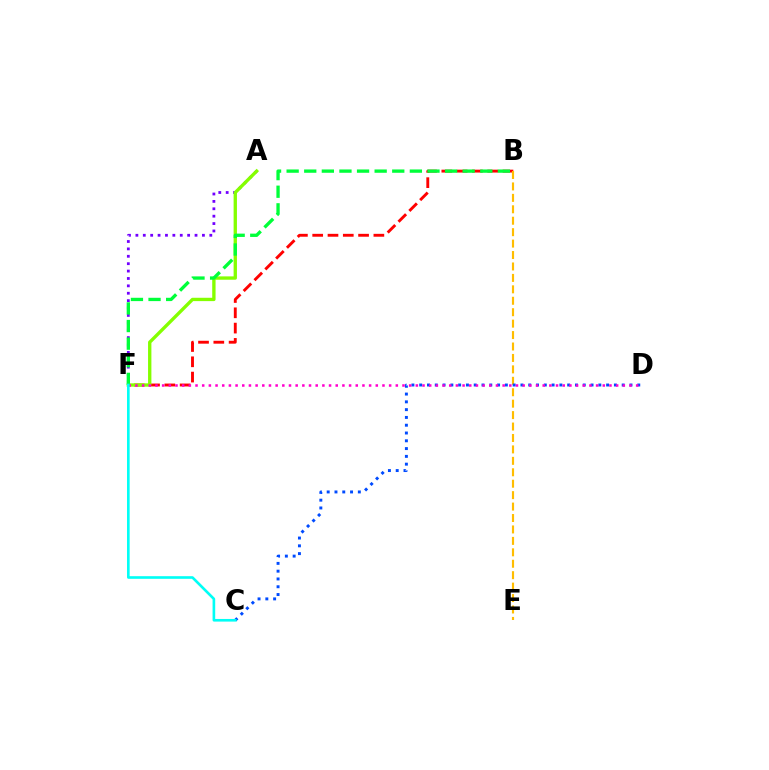{('B', 'F'): [{'color': '#ff0000', 'line_style': 'dashed', 'thickness': 2.08}, {'color': '#00ff39', 'line_style': 'dashed', 'thickness': 2.39}], ('A', 'F'): [{'color': '#7200ff', 'line_style': 'dotted', 'thickness': 2.01}, {'color': '#84ff00', 'line_style': 'solid', 'thickness': 2.41}], ('B', 'E'): [{'color': '#ffbd00', 'line_style': 'dashed', 'thickness': 1.55}], ('C', 'D'): [{'color': '#004bff', 'line_style': 'dotted', 'thickness': 2.12}], ('D', 'F'): [{'color': '#ff00cf', 'line_style': 'dotted', 'thickness': 1.81}], ('C', 'F'): [{'color': '#00fff6', 'line_style': 'solid', 'thickness': 1.9}]}